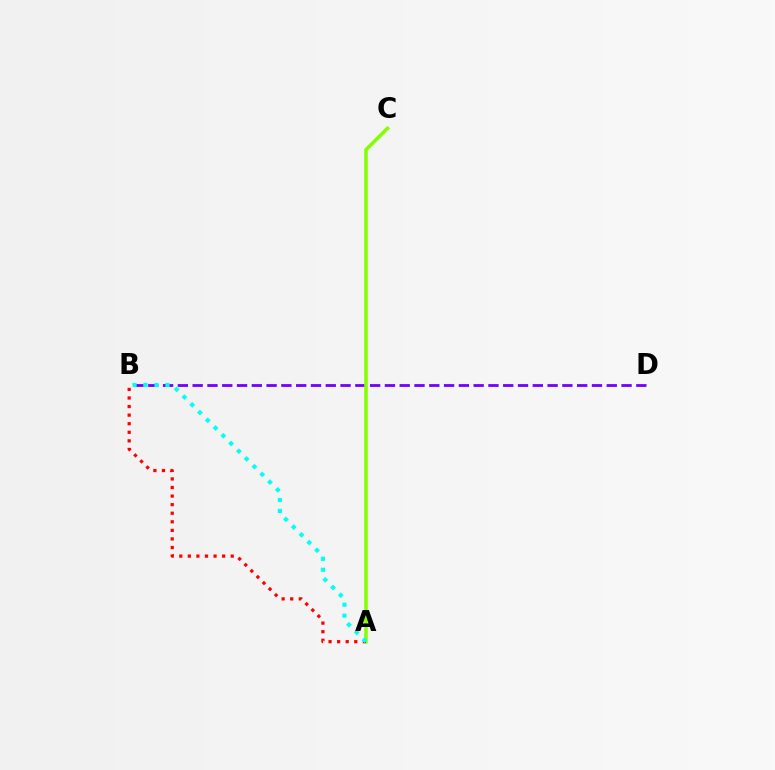{('B', 'D'): [{'color': '#7200ff', 'line_style': 'dashed', 'thickness': 2.01}], ('A', 'C'): [{'color': '#84ff00', 'line_style': 'solid', 'thickness': 2.54}], ('A', 'B'): [{'color': '#ff0000', 'line_style': 'dotted', 'thickness': 2.33}, {'color': '#00fff6', 'line_style': 'dotted', 'thickness': 2.98}]}